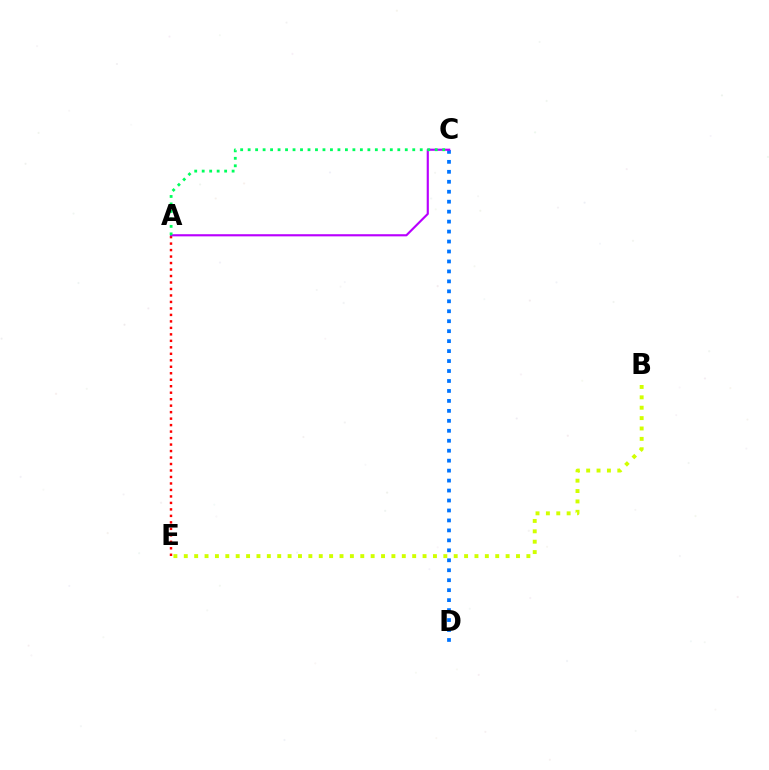{('C', 'D'): [{'color': '#0074ff', 'line_style': 'dotted', 'thickness': 2.71}], ('A', 'E'): [{'color': '#ff0000', 'line_style': 'dotted', 'thickness': 1.76}], ('B', 'E'): [{'color': '#d1ff00', 'line_style': 'dotted', 'thickness': 2.82}], ('A', 'C'): [{'color': '#b900ff', 'line_style': 'solid', 'thickness': 1.55}, {'color': '#00ff5c', 'line_style': 'dotted', 'thickness': 2.03}]}